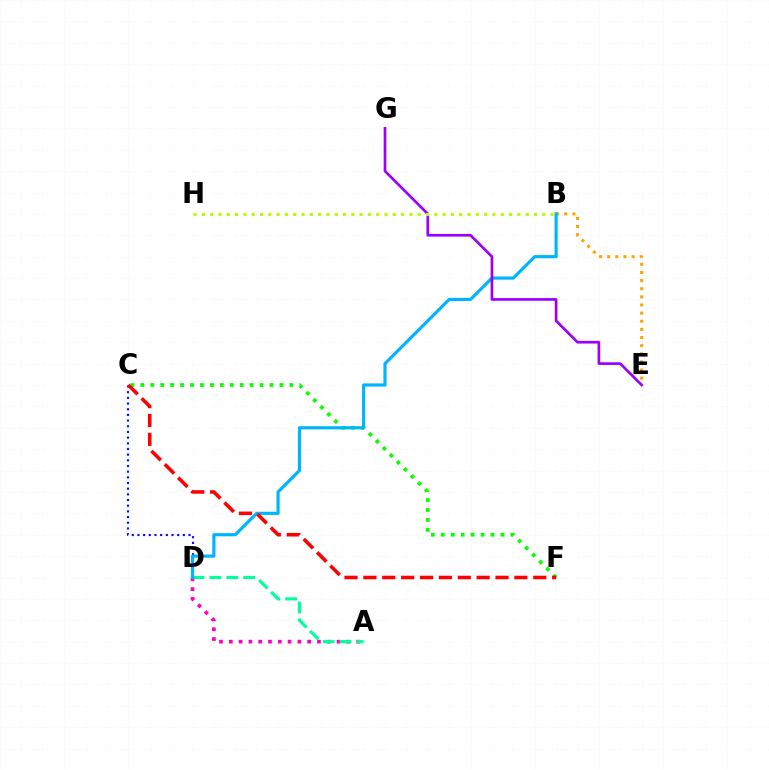{('A', 'D'): [{'color': '#ff00bd', 'line_style': 'dotted', 'thickness': 2.66}, {'color': '#00ff9d', 'line_style': 'dashed', 'thickness': 2.3}], ('B', 'E'): [{'color': '#ffa500', 'line_style': 'dotted', 'thickness': 2.21}], ('C', 'F'): [{'color': '#08ff00', 'line_style': 'dotted', 'thickness': 2.7}, {'color': '#ff0000', 'line_style': 'dashed', 'thickness': 2.56}], ('C', 'D'): [{'color': '#0010ff', 'line_style': 'dotted', 'thickness': 1.54}], ('B', 'D'): [{'color': '#00b5ff', 'line_style': 'solid', 'thickness': 2.28}], ('E', 'G'): [{'color': '#9b00ff', 'line_style': 'solid', 'thickness': 1.93}], ('B', 'H'): [{'color': '#b3ff00', 'line_style': 'dotted', 'thickness': 2.26}]}